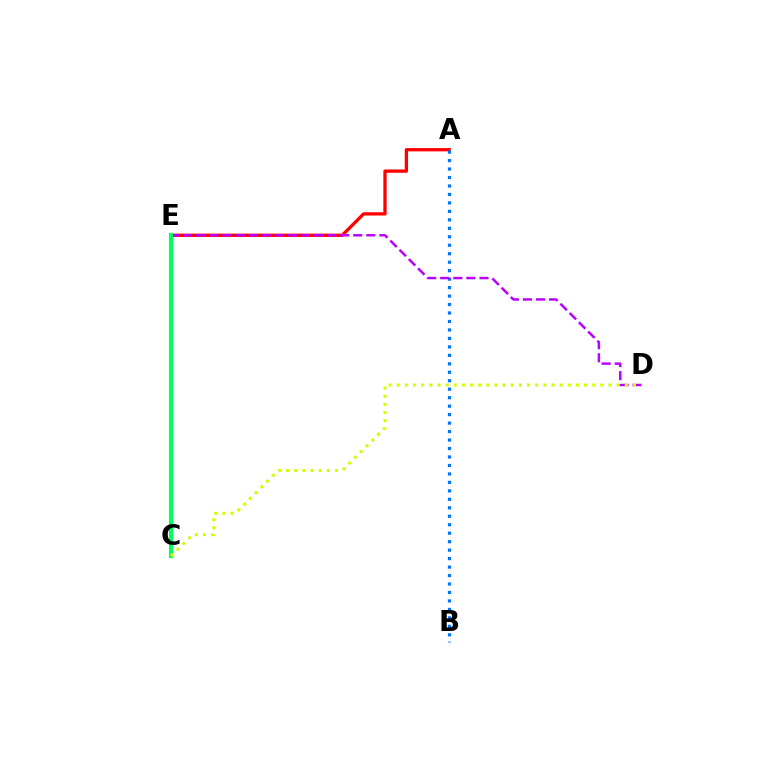{('A', 'E'): [{'color': '#ff0000', 'line_style': 'solid', 'thickness': 2.38}], ('A', 'B'): [{'color': '#0074ff', 'line_style': 'dotted', 'thickness': 2.3}], ('D', 'E'): [{'color': '#b900ff', 'line_style': 'dashed', 'thickness': 1.78}], ('C', 'E'): [{'color': '#00ff5c', 'line_style': 'solid', 'thickness': 2.96}], ('C', 'D'): [{'color': '#d1ff00', 'line_style': 'dotted', 'thickness': 2.21}]}